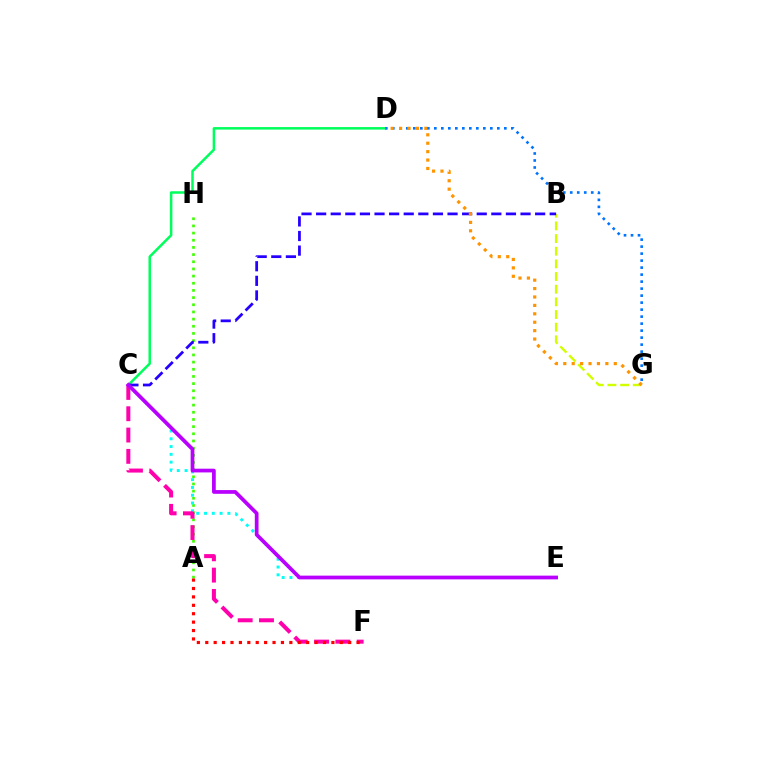{('A', 'H'): [{'color': '#3dff00', 'line_style': 'dotted', 'thickness': 1.95}], ('B', 'G'): [{'color': '#d1ff00', 'line_style': 'dashed', 'thickness': 1.72}], ('C', 'E'): [{'color': '#00fff6', 'line_style': 'dotted', 'thickness': 2.11}, {'color': '#b900ff', 'line_style': 'solid', 'thickness': 2.69}], ('C', 'D'): [{'color': '#00ff5c', 'line_style': 'solid', 'thickness': 1.81}], ('D', 'G'): [{'color': '#0074ff', 'line_style': 'dotted', 'thickness': 1.9}, {'color': '#ff9400', 'line_style': 'dotted', 'thickness': 2.29}], ('C', 'F'): [{'color': '#ff00ac', 'line_style': 'dashed', 'thickness': 2.89}], ('A', 'F'): [{'color': '#ff0000', 'line_style': 'dotted', 'thickness': 2.28}], ('B', 'C'): [{'color': '#2500ff', 'line_style': 'dashed', 'thickness': 1.98}]}